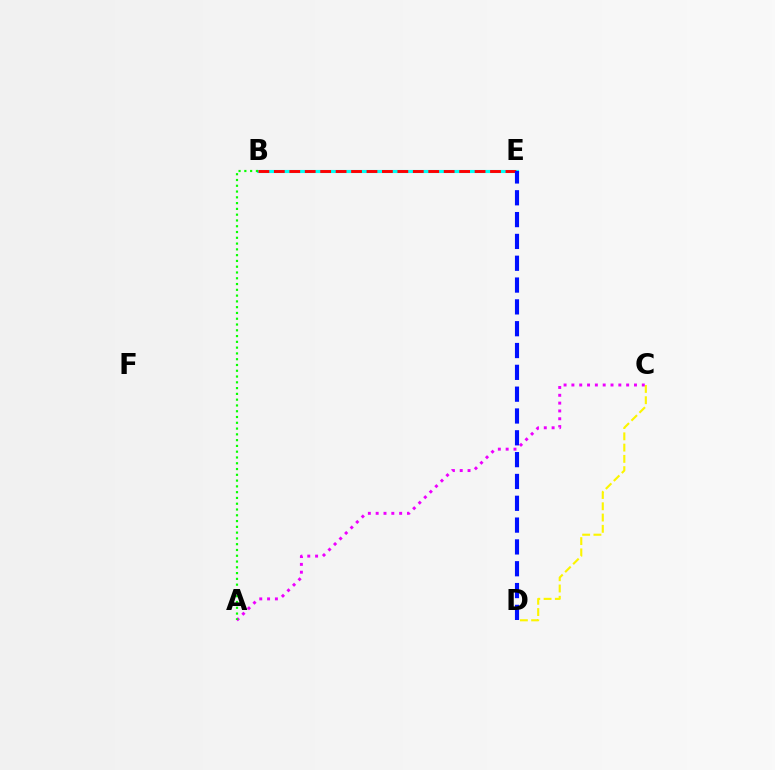{('B', 'E'): [{'color': '#00fff6', 'line_style': 'solid', 'thickness': 2.24}, {'color': '#ff0000', 'line_style': 'dashed', 'thickness': 2.1}], ('C', 'D'): [{'color': '#fcf500', 'line_style': 'dashed', 'thickness': 1.53}], ('A', 'C'): [{'color': '#ee00ff', 'line_style': 'dotted', 'thickness': 2.13}], ('D', 'E'): [{'color': '#0010ff', 'line_style': 'dashed', 'thickness': 2.96}], ('A', 'B'): [{'color': '#08ff00', 'line_style': 'dotted', 'thickness': 1.57}]}